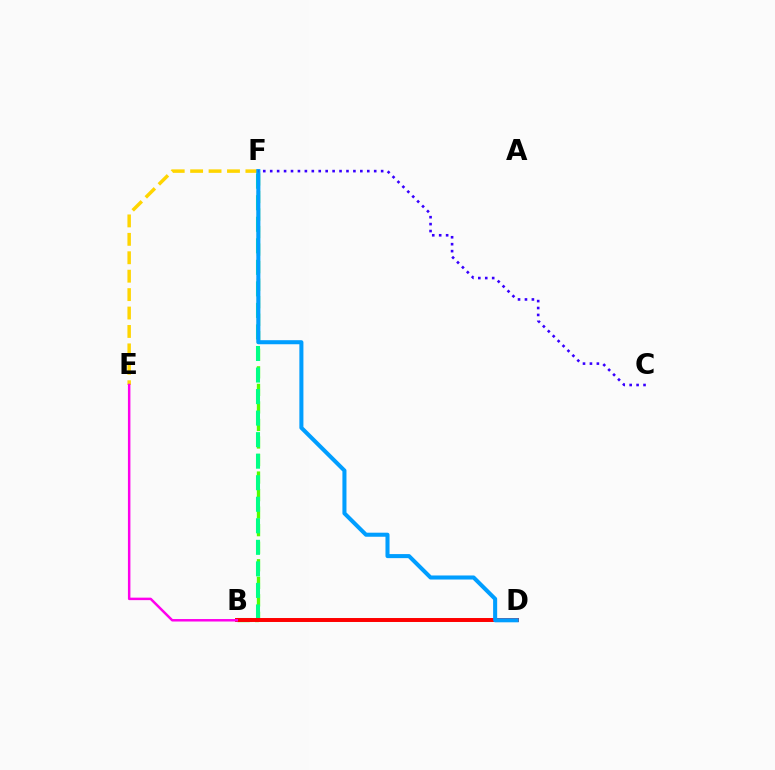{('B', 'F'): [{'color': '#4fff00', 'line_style': 'dashed', 'thickness': 2.38}, {'color': '#00ff86', 'line_style': 'dashed', 'thickness': 2.93}], ('E', 'F'): [{'color': '#ffd500', 'line_style': 'dashed', 'thickness': 2.5}], ('B', 'D'): [{'color': '#ff0000', 'line_style': 'solid', 'thickness': 2.85}], ('D', 'F'): [{'color': '#009eff', 'line_style': 'solid', 'thickness': 2.92}], ('C', 'F'): [{'color': '#3700ff', 'line_style': 'dotted', 'thickness': 1.88}], ('B', 'E'): [{'color': '#ff00ed', 'line_style': 'solid', 'thickness': 1.79}]}